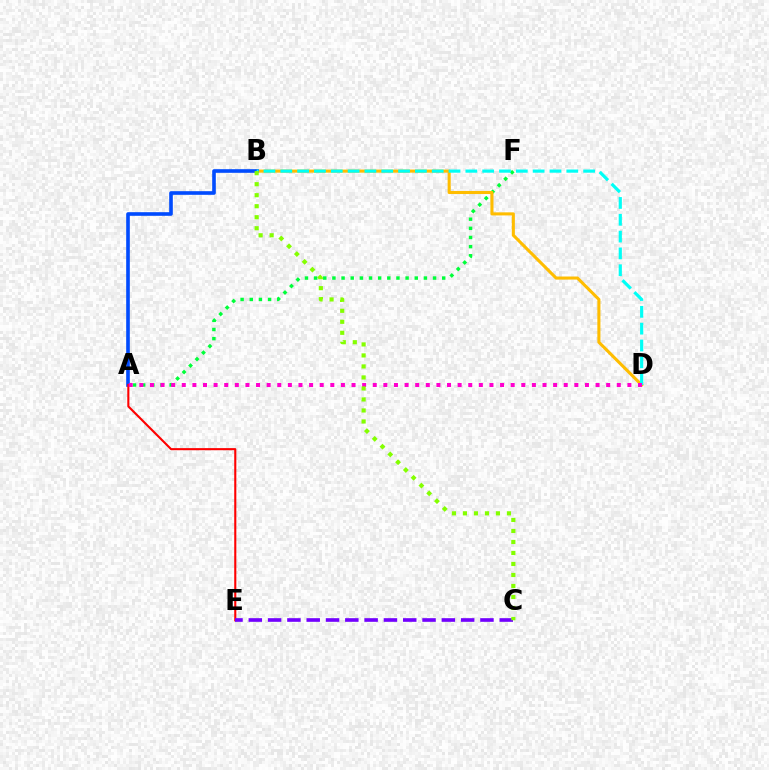{('A', 'F'): [{'color': '#00ff39', 'line_style': 'dotted', 'thickness': 2.49}], ('B', 'D'): [{'color': '#ffbd00', 'line_style': 'solid', 'thickness': 2.22}, {'color': '#00fff6', 'line_style': 'dashed', 'thickness': 2.29}], ('A', 'B'): [{'color': '#004bff', 'line_style': 'solid', 'thickness': 2.61}], ('A', 'E'): [{'color': '#ff0000', 'line_style': 'solid', 'thickness': 1.51}], ('A', 'D'): [{'color': '#ff00cf', 'line_style': 'dotted', 'thickness': 2.88}], ('C', 'E'): [{'color': '#7200ff', 'line_style': 'dashed', 'thickness': 2.62}], ('B', 'C'): [{'color': '#84ff00', 'line_style': 'dotted', 'thickness': 2.99}]}